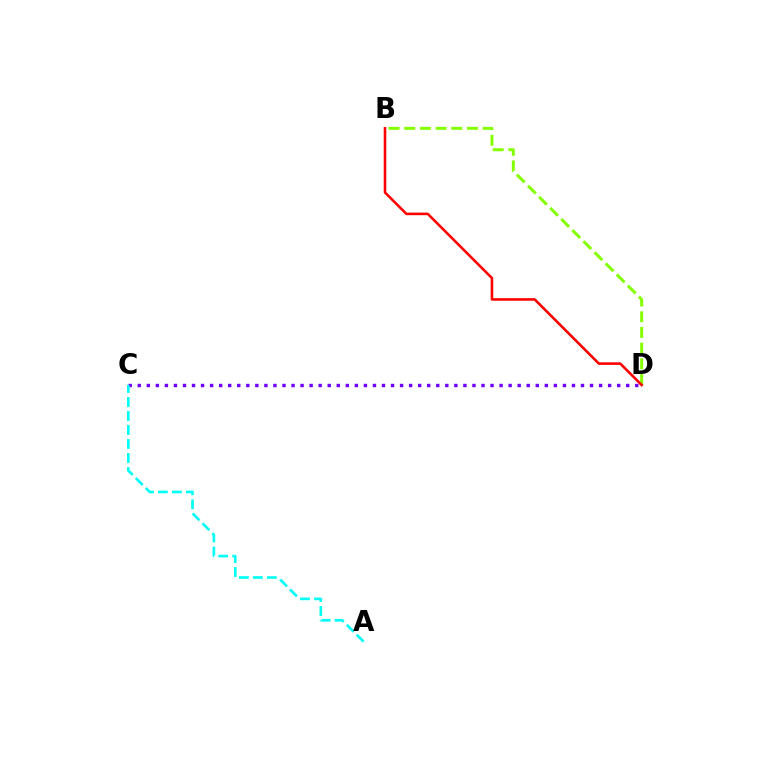{('C', 'D'): [{'color': '#7200ff', 'line_style': 'dotted', 'thickness': 2.46}], ('B', 'D'): [{'color': '#84ff00', 'line_style': 'dashed', 'thickness': 2.13}, {'color': '#ff0000', 'line_style': 'solid', 'thickness': 1.86}], ('A', 'C'): [{'color': '#00fff6', 'line_style': 'dashed', 'thickness': 1.9}]}